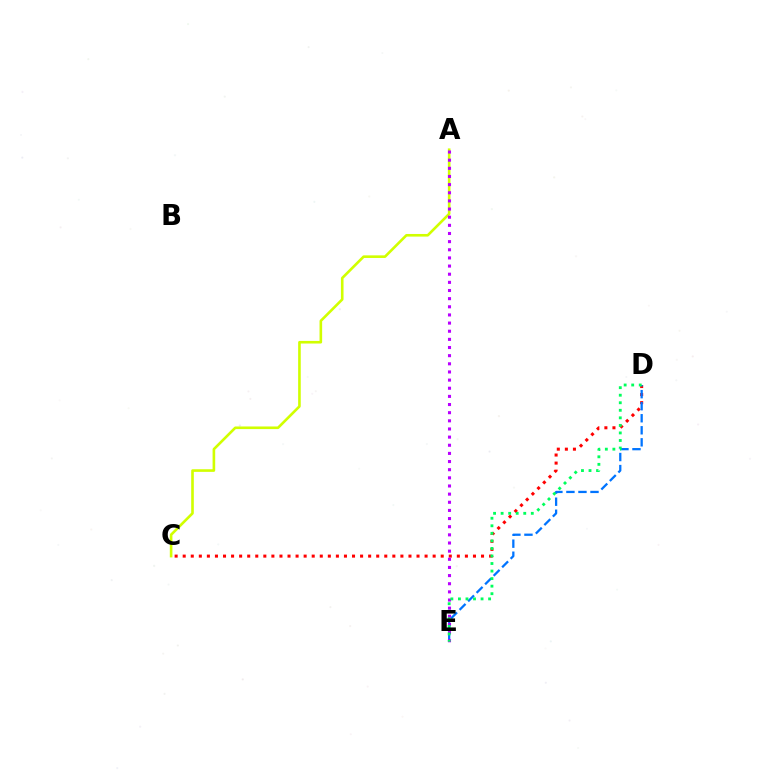{('A', 'C'): [{'color': '#d1ff00', 'line_style': 'solid', 'thickness': 1.89}], ('C', 'D'): [{'color': '#ff0000', 'line_style': 'dotted', 'thickness': 2.19}], ('D', 'E'): [{'color': '#0074ff', 'line_style': 'dashed', 'thickness': 1.64}, {'color': '#00ff5c', 'line_style': 'dotted', 'thickness': 2.05}], ('A', 'E'): [{'color': '#b900ff', 'line_style': 'dotted', 'thickness': 2.21}]}